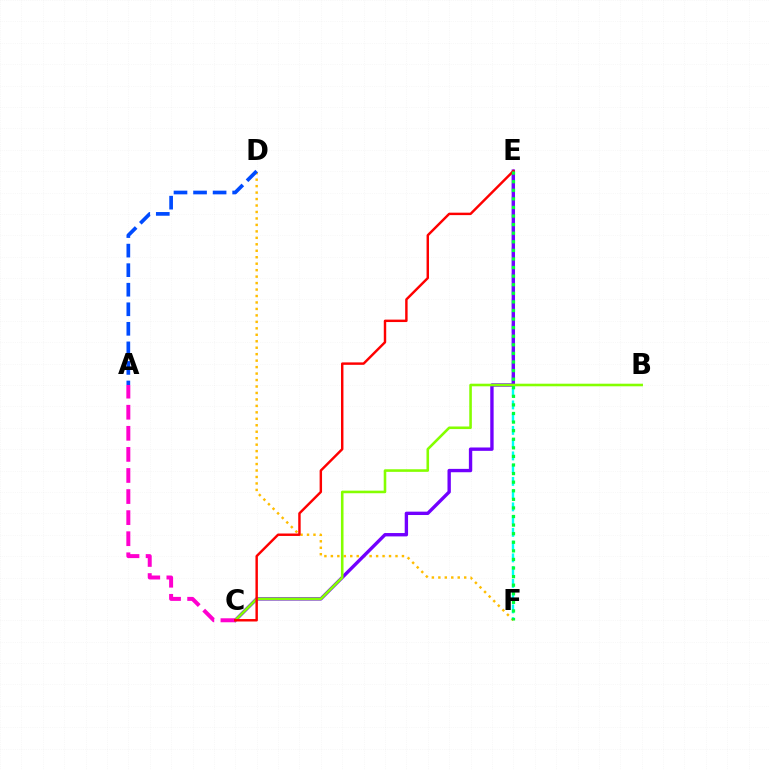{('D', 'F'): [{'color': '#ffbd00', 'line_style': 'dotted', 'thickness': 1.76}], ('A', 'D'): [{'color': '#004bff', 'line_style': 'dashed', 'thickness': 2.66}], ('E', 'F'): [{'color': '#00fff6', 'line_style': 'dashed', 'thickness': 1.73}, {'color': '#00ff39', 'line_style': 'dotted', 'thickness': 2.33}], ('C', 'E'): [{'color': '#7200ff', 'line_style': 'solid', 'thickness': 2.42}, {'color': '#ff0000', 'line_style': 'solid', 'thickness': 1.76}], ('B', 'C'): [{'color': '#84ff00', 'line_style': 'solid', 'thickness': 1.86}], ('A', 'C'): [{'color': '#ff00cf', 'line_style': 'dashed', 'thickness': 2.86}]}